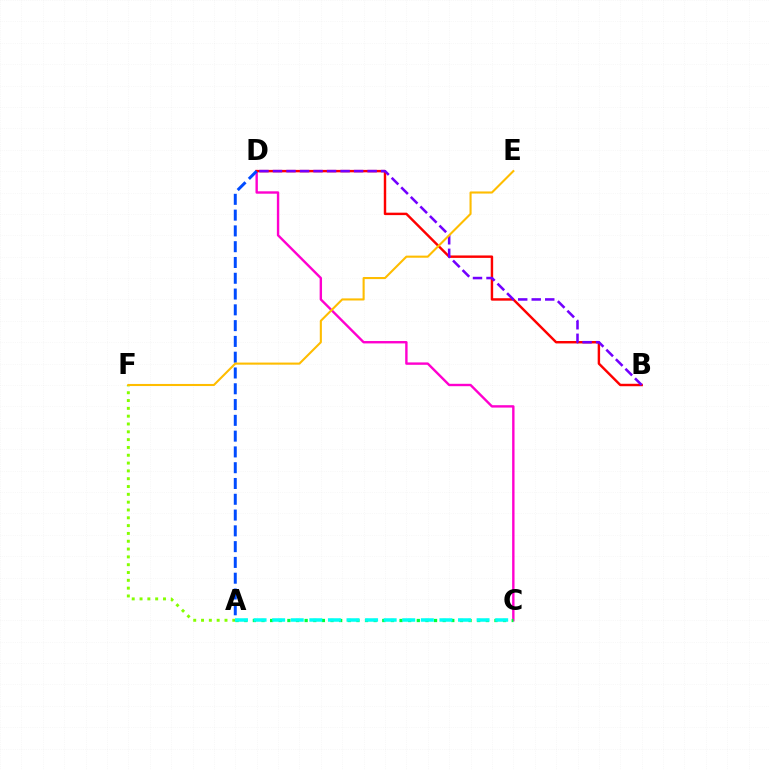{('A', 'F'): [{'color': '#84ff00', 'line_style': 'dotted', 'thickness': 2.12}], ('C', 'D'): [{'color': '#ff00cf', 'line_style': 'solid', 'thickness': 1.72}], ('A', 'C'): [{'color': '#00ff39', 'line_style': 'dotted', 'thickness': 2.34}, {'color': '#00fff6', 'line_style': 'dashed', 'thickness': 2.52}], ('B', 'D'): [{'color': '#ff0000', 'line_style': 'solid', 'thickness': 1.75}, {'color': '#7200ff', 'line_style': 'dashed', 'thickness': 1.84}], ('A', 'D'): [{'color': '#004bff', 'line_style': 'dashed', 'thickness': 2.14}], ('E', 'F'): [{'color': '#ffbd00', 'line_style': 'solid', 'thickness': 1.51}]}